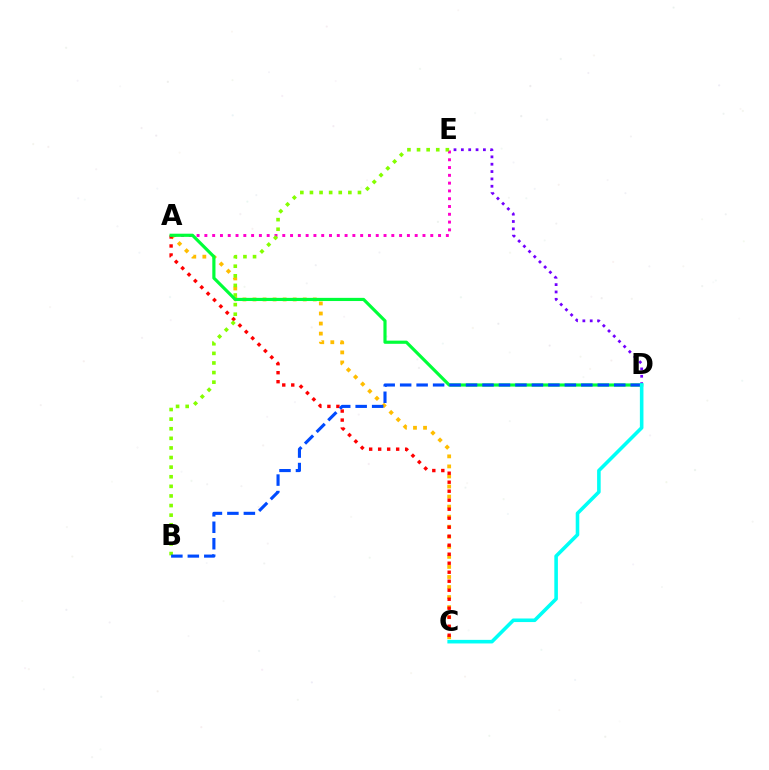{('A', 'C'): [{'color': '#ffbd00', 'line_style': 'dotted', 'thickness': 2.73}, {'color': '#ff0000', 'line_style': 'dotted', 'thickness': 2.45}], ('A', 'E'): [{'color': '#ff00cf', 'line_style': 'dotted', 'thickness': 2.12}], ('D', 'E'): [{'color': '#7200ff', 'line_style': 'dotted', 'thickness': 2.0}], ('B', 'E'): [{'color': '#84ff00', 'line_style': 'dotted', 'thickness': 2.61}], ('A', 'D'): [{'color': '#00ff39', 'line_style': 'solid', 'thickness': 2.28}], ('B', 'D'): [{'color': '#004bff', 'line_style': 'dashed', 'thickness': 2.24}], ('C', 'D'): [{'color': '#00fff6', 'line_style': 'solid', 'thickness': 2.58}]}